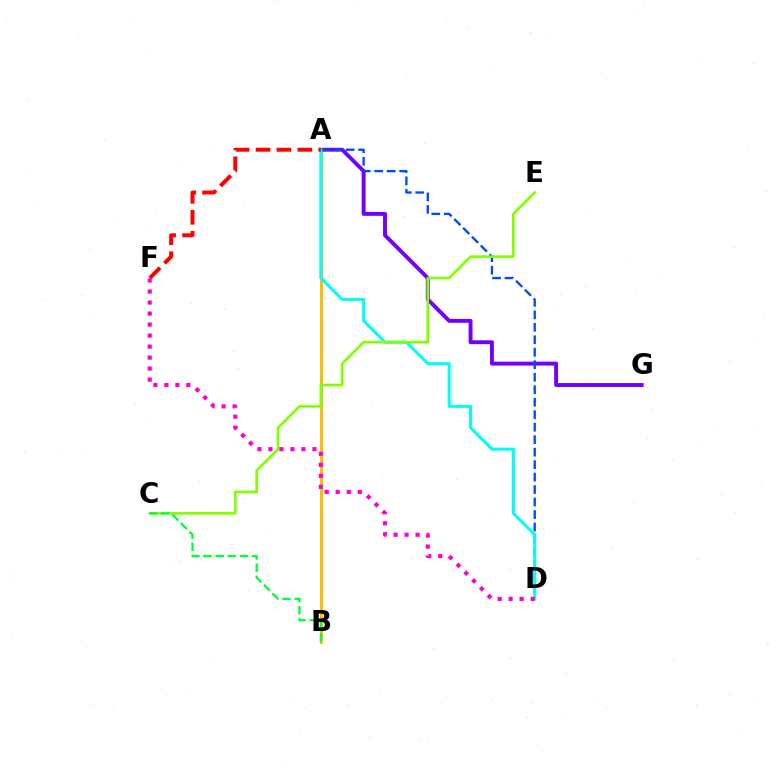{('A', 'B'): [{'color': '#ffbd00', 'line_style': 'solid', 'thickness': 2.12}], ('A', 'G'): [{'color': '#7200ff', 'line_style': 'solid', 'thickness': 2.81}], ('A', 'D'): [{'color': '#004bff', 'line_style': 'dashed', 'thickness': 1.7}, {'color': '#00fff6', 'line_style': 'solid', 'thickness': 2.18}], ('C', 'E'): [{'color': '#84ff00', 'line_style': 'solid', 'thickness': 1.92}], ('B', 'C'): [{'color': '#00ff39', 'line_style': 'dashed', 'thickness': 1.65}], ('A', 'F'): [{'color': '#ff0000', 'line_style': 'dashed', 'thickness': 2.84}], ('D', 'F'): [{'color': '#ff00cf', 'line_style': 'dotted', 'thickness': 2.99}]}